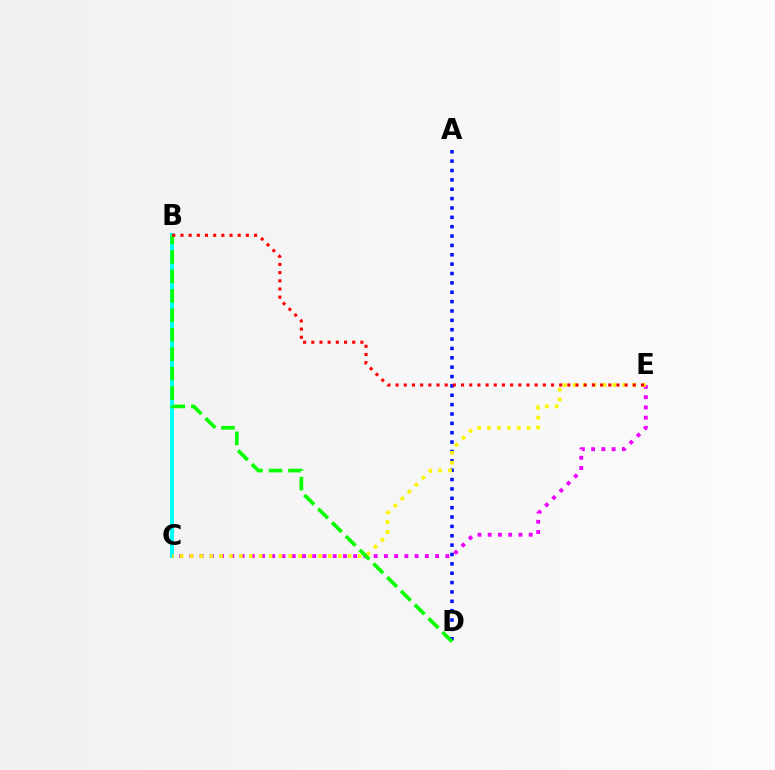{('B', 'C'): [{'color': '#00fff6', 'line_style': 'solid', 'thickness': 2.91}], ('A', 'D'): [{'color': '#0010ff', 'line_style': 'dotted', 'thickness': 2.54}], ('C', 'E'): [{'color': '#ee00ff', 'line_style': 'dotted', 'thickness': 2.78}, {'color': '#fcf500', 'line_style': 'dotted', 'thickness': 2.69}], ('B', 'D'): [{'color': '#08ff00', 'line_style': 'dashed', 'thickness': 2.64}], ('B', 'E'): [{'color': '#ff0000', 'line_style': 'dotted', 'thickness': 2.22}]}